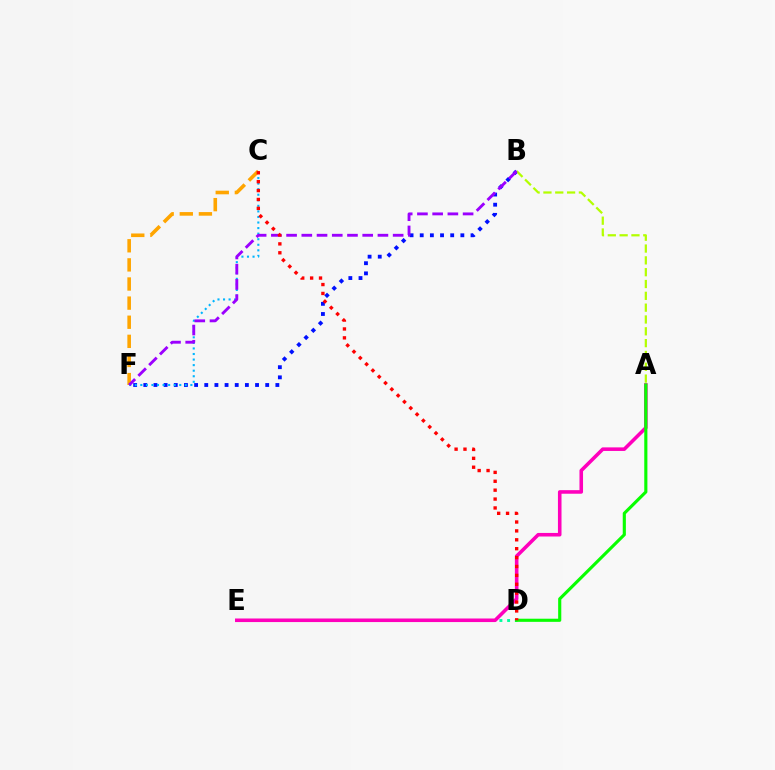{('D', 'E'): [{'color': '#00ff9d', 'line_style': 'dotted', 'thickness': 2.09}], ('C', 'F'): [{'color': '#ffa500', 'line_style': 'dashed', 'thickness': 2.6}, {'color': '#00b5ff', 'line_style': 'dotted', 'thickness': 1.51}], ('B', 'F'): [{'color': '#0010ff', 'line_style': 'dotted', 'thickness': 2.76}, {'color': '#9b00ff', 'line_style': 'dashed', 'thickness': 2.07}], ('A', 'B'): [{'color': '#b3ff00', 'line_style': 'dashed', 'thickness': 1.61}], ('A', 'E'): [{'color': '#ff00bd', 'line_style': 'solid', 'thickness': 2.57}], ('A', 'D'): [{'color': '#08ff00', 'line_style': 'solid', 'thickness': 2.25}], ('C', 'D'): [{'color': '#ff0000', 'line_style': 'dotted', 'thickness': 2.42}]}